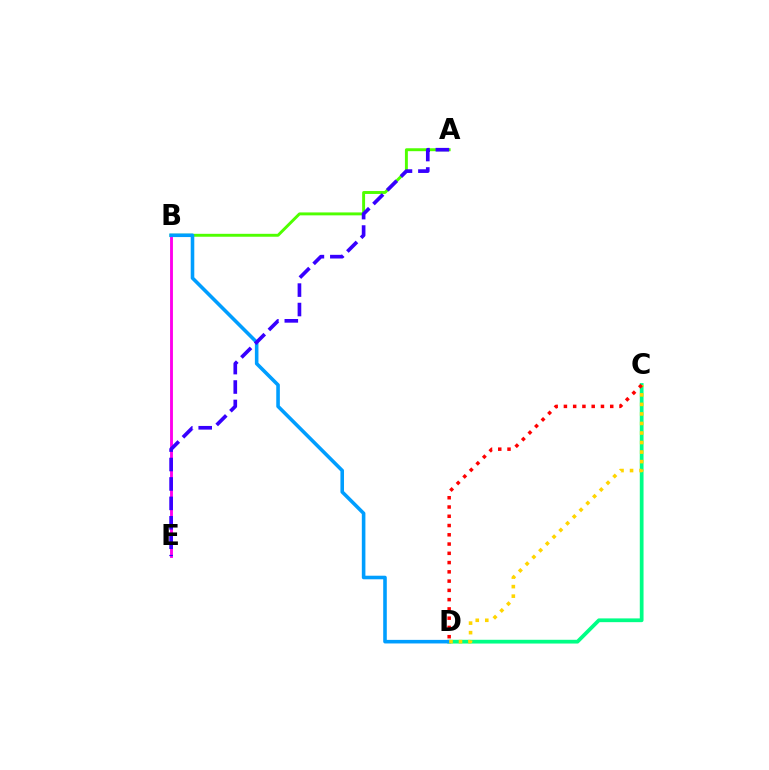{('B', 'E'): [{'color': '#ff00ed', 'line_style': 'solid', 'thickness': 2.07}], ('C', 'D'): [{'color': '#00ff86', 'line_style': 'solid', 'thickness': 2.7}, {'color': '#ffd500', 'line_style': 'dotted', 'thickness': 2.59}, {'color': '#ff0000', 'line_style': 'dotted', 'thickness': 2.52}], ('A', 'B'): [{'color': '#4fff00', 'line_style': 'solid', 'thickness': 2.11}], ('B', 'D'): [{'color': '#009eff', 'line_style': 'solid', 'thickness': 2.58}], ('A', 'E'): [{'color': '#3700ff', 'line_style': 'dashed', 'thickness': 2.64}]}